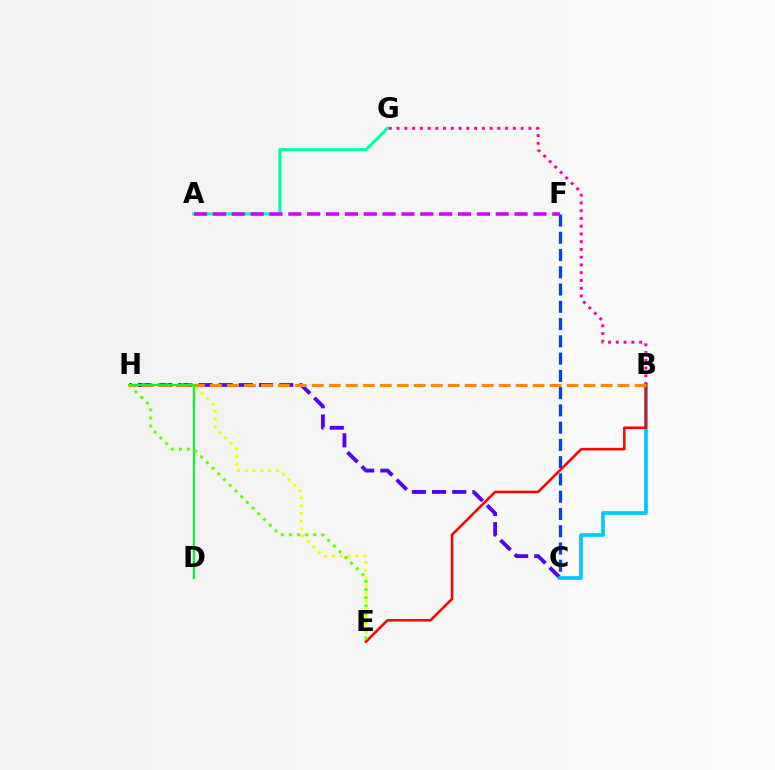{('A', 'G'): [{'color': '#00ffaf', 'line_style': 'solid', 'thickness': 2.25}], ('C', 'H'): [{'color': '#4f00ff', 'line_style': 'dashed', 'thickness': 2.74}], ('E', 'H'): [{'color': '#eeff00', 'line_style': 'dotted', 'thickness': 2.11}, {'color': '#66ff00', 'line_style': 'dotted', 'thickness': 2.19}], ('C', 'F'): [{'color': '#003fff', 'line_style': 'dashed', 'thickness': 2.34}], ('B', 'C'): [{'color': '#00c7ff', 'line_style': 'solid', 'thickness': 2.66}], ('B', 'G'): [{'color': '#ff00a0', 'line_style': 'dotted', 'thickness': 2.11}], ('B', 'E'): [{'color': '#ff0000', 'line_style': 'solid', 'thickness': 1.84}], ('B', 'H'): [{'color': '#ff8800', 'line_style': 'dashed', 'thickness': 2.31}], ('D', 'H'): [{'color': '#00ff27', 'line_style': 'solid', 'thickness': 1.58}], ('A', 'F'): [{'color': '#d600ff', 'line_style': 'dashed', 'thickness': 2.56}]}